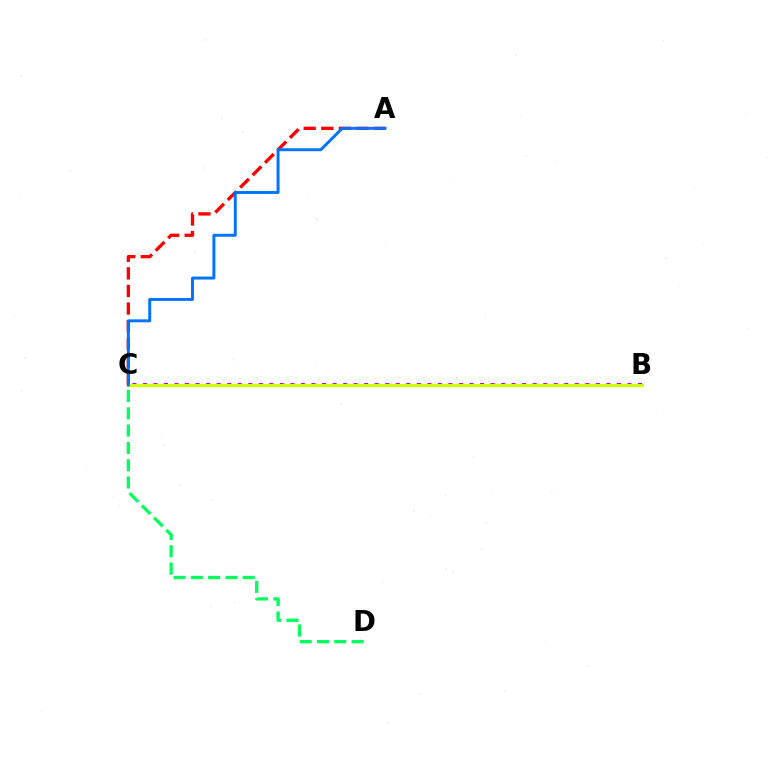{('C', 'D'): [{'color': '#00ff5c', 'line_style': 'dashed', 'thickness': 2.35}], ('A', 'C'): [{'color': '#ff0000', 'line_style': 'dashed', 'thickness': 2.39}, {'color': '#0074ff', 'line_style': 'solid', 'thickness': 2.12}], ('B', 'C'): [{'color': '#b900ff', 'line_style': 'dotted', 'thickness': 2.86}, {'color': '#d1ff00', 'line_style': 'solid', 'thickness': 2.19}]}